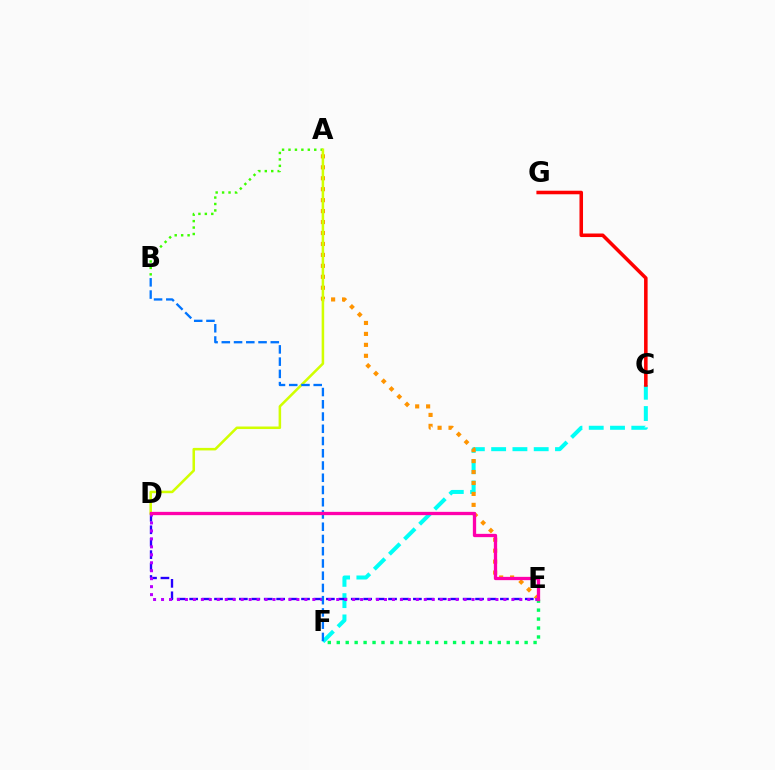{('A', 'B'): [{'color': '#3dff00', 'line_style': 'dotted', 'thickness': 1.75}], ('C', 'F'): [{'color': '#00fff6', 'line_style': 'dashed', 'thickness': 2.89}], ('A', 'E'): [{'color': '#ff9400', 'line_style': 'dotted', 'thickness': 2.97}], ('D', 'E'): [{'color': '#2500ff', 'line_style': 'dashed', 'thickness': 1.69}, {'color': '#b900ff', 'line_style': 'dotted', 'thickness': 2.16}, {'color': '#ff00ac', 'line_style': 'solid', 'thickness': 2.37}], ('A', 'D'): [{'color': '#d1ff00', 'line_style': 'solid', 'thickness': 1.83}], ('E', 'F'): [{'color': '#00ff5c', 'line_style': 'dotted', 'thickness': 2.43}], ('B', 'F'): [{'color': '#0074ff', 'line_style': 'dashed', 'thickness': 1.66}], ('C', 'G'): [{'color': '#ff0000', 'line_style': 'solid', 'thickness': 2.56}]}